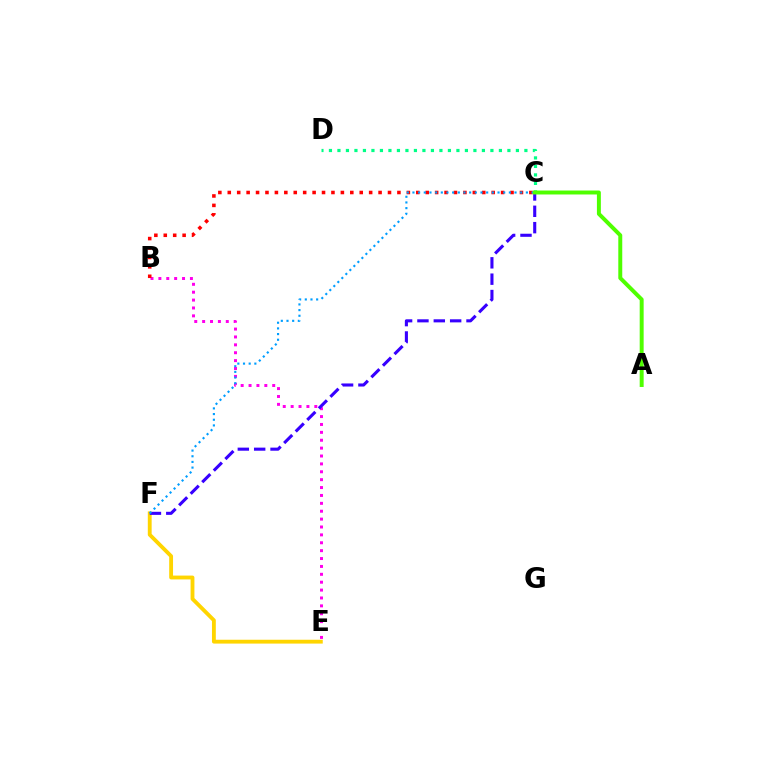{('E', 'F'): [{'color': '#ffd500', 'line_style': 'solid', 'thickness': 2.77}], ('B', 'E'): [{'color': '#ff00ed', 'line_style': 'dotted', 'thickness': 2.14}], ('C', 'D'): [{'color': '#00ff86', 'line_style': 'dotted', 'thickness': 2.31}], ('C', 'F'): [{'color': '#3700ff', 'line_style': 'dashed', 'thickness': 2.22}, {'color': '#009eff', 'line_style': 'dotted', 'thickness': 1.54}], ('B', 'C'): [{'color': '#ff0000', 'line_style': 'dotted', 'thickness': 2.56}], ('A', 'C'): [{'color': '#4fff00', 'line_style': 'solid', 'thickness': 2.85}]}